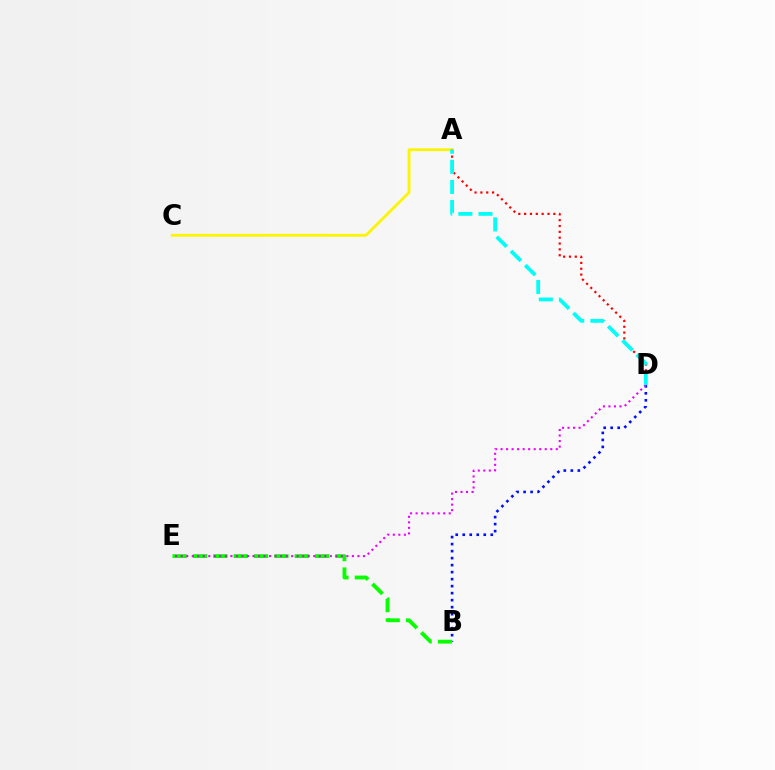{('B', 'D'): [{'color': '#0010ff', 'line_style': 'dotted', 'thickness': 1.9}], ('B', 'E'): [{'color': '#08ff00', 'line_style': 'dashed', 'thickness': 2.77}], ('A', 'C'): [{'color': '#fcf500', 'line_style': 'solid', 'thickness': 2.02}], ('A', 'D'): [{'color': '#ff0000', 'line_style': 'dotted', 'thickness': 1.59}, {'color': '#00fff6', 'line_style': 'dashed', 'thickness': 2.73}], ('D', 'E'): [{'color': '#ee00ff', 'line_style': 'dotted', 'thickness': 1.5}]}